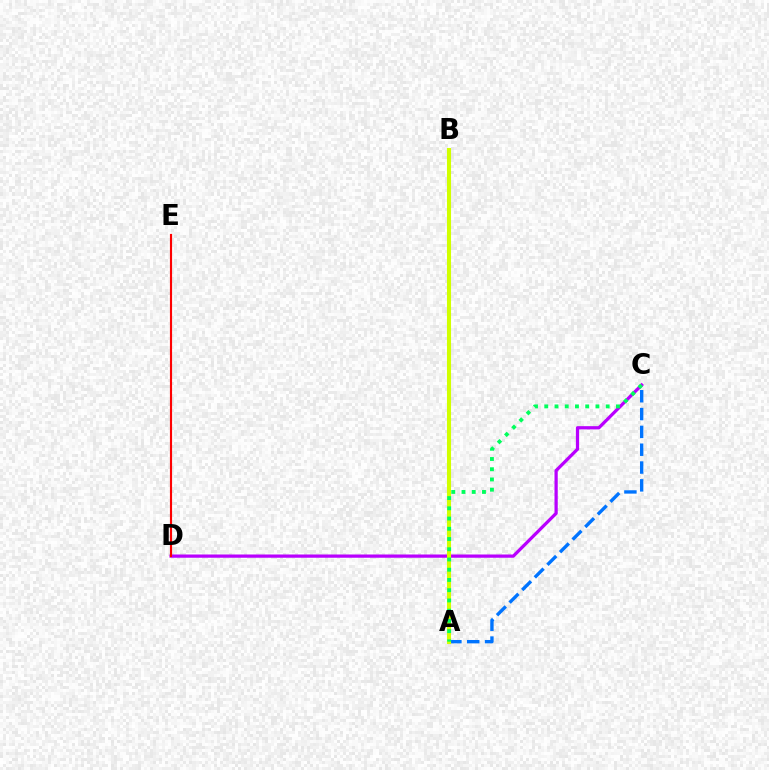{('C', 'D'): [{'color': '#b900ff', 'line_style': 'solid', 'thickness': 2.33}], ('A', 'C'): [{'color': '#0074ff', 'line_style': 'dashed', 'thickness': 2.42}, {'color': '#00ff5c', 'line_style': 'dotted', 'thickness': 2.78}], ('D', 'E'): [{'color': '#ff0000', 'line_style': 'solid', 'thickness': 1.55}], ('A', 'B'): [{'color': '#d1ff00', 'line_style': 'solid', 'thickness': 2.94}]}